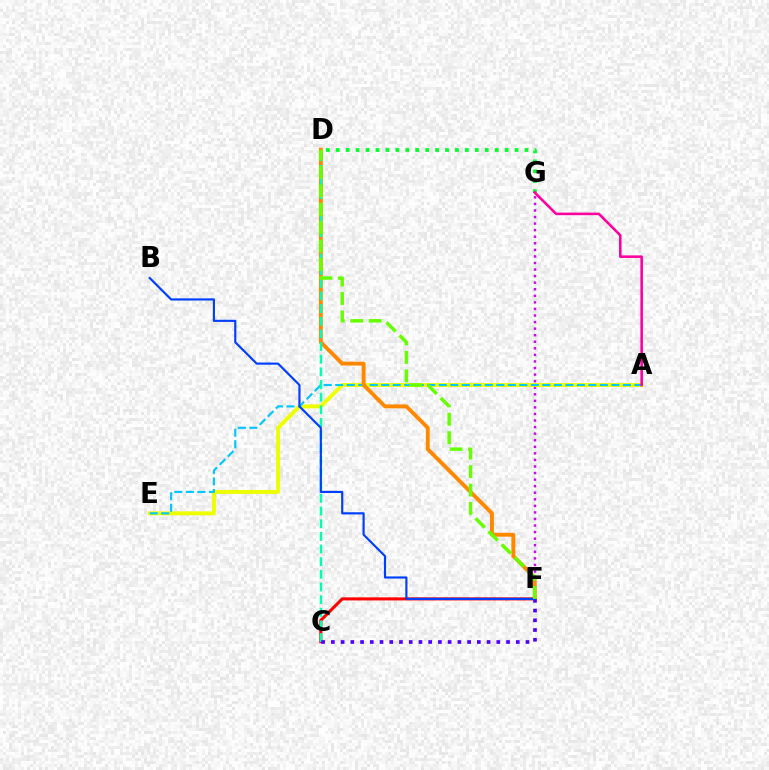{('C', 'F'): [{'color': '#ff0000', 'line_style': 'solid', 'thickness': 2.21}, {'color': '#4f00ff', 'line_style': 'dotted', 'thickness': 2.64}], ('F', 'G'): [{'color': '#d600ff', 'line_style': 'dotted', 'thickness': 1.78}], ('A', 'E'): [{'color': '#eeff00', 'line_style': 'solid', 'thickness': 2.83}, {'color': '#00c7ff', 'line_style': 'dashed', 'thickness': 1.56}], ('D', 'F'): [{'color': '#ff8800', 'line_style': 'solid', 'thickness': 2.81}, {'color': '#66ff00', 'line_style': 'dashed', 'thickness': 2.5}], ('C', 'D'): [{'color': '#00ffaf', 'line_style': 'dashed', 'thickness': 1.72}], ('B', 'F'): [{'color': '#003fff', 'line_style': 'solid', 'thickness': 1.56}], ('D', 'G'): [{'color': '#00ff27', 'line_style': 'dotted', 'thickness': 2.7}], ('A', 'G'): [{'color': '#ff00a0', 'line_style': 'solid', 'thickness': 1.85}]}